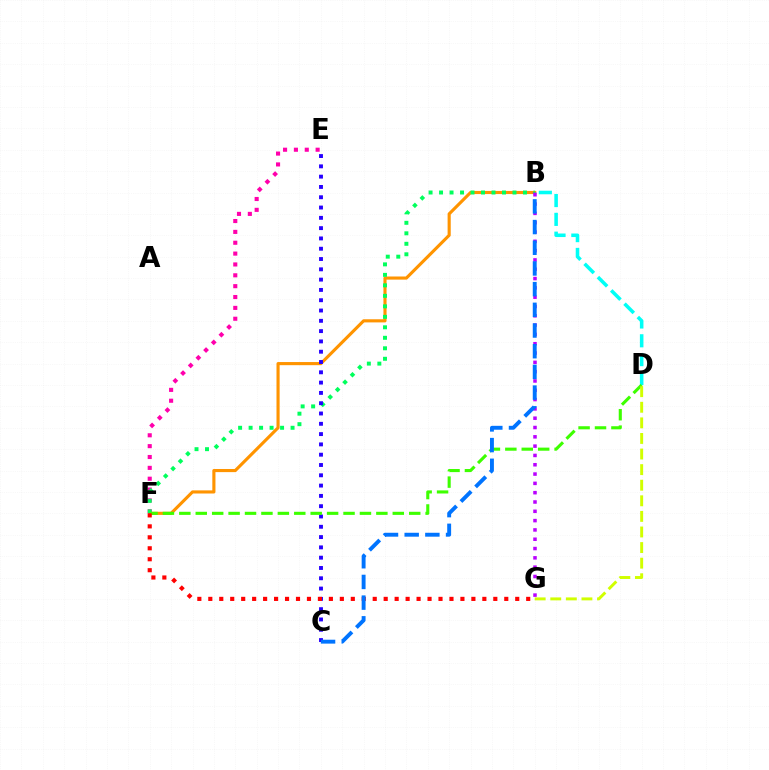{('B', 'F'): [{'color': '#ff9400', 'line_style': 'solid', 'thickness': 2.25}, {'color': '#00ff5c', 'line_style': 'dotted', 'thickness': 2.85}], ('B', 'D'): [{'color': '#00fff6', 'line_style': 'dashed', 'thickness': 2.56}], ('E', 'F'): [{'color': '#ff00ac', 'line_style': 'dotted', 'thickness': 2.95}], ('C', 'E'): [{'color': '#2500ff', 'line_style': 'dotted', 'thickness': 2.8}], ('D', 'F'): [{'color': '#3dff00', 'line_style': 'dashed', 'thickness': 2.23}], ('F', 'G'): [{'color': '#ff0000', 'line_style': 'dotted', 'thickness': 2.98}], ('B', 'G'): [{'color': '#b900ff', 'line_style': 'dotted', 'thickness': 2.53}], ('B', 'C'): [{'color': '#0074ff', 'line_style': 'dashed', 'thickness': 2.81}], ('D', 'G'): [{'color': '#d1ff00', 'line_style': 'dashed', 'thickness': 2.12}]}